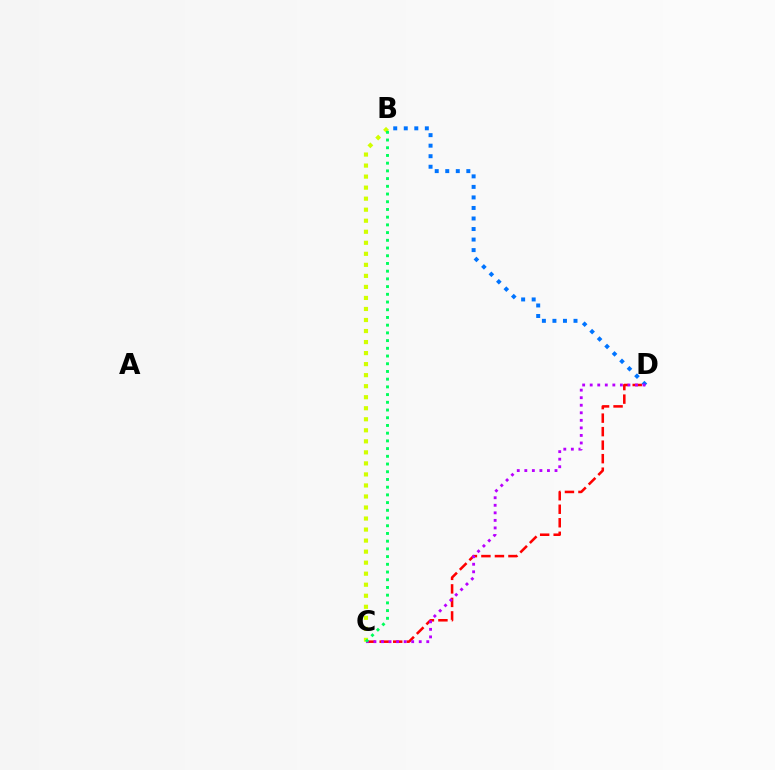{('B', 'D'): [{'color': '#0074ff', 'line_style': 'dotted', 'thickness': 2.86}], ('B', 'C'): [{'color': '#d1ff00', 'line_style': 'dotted', 'thickness': 3.0}, {'color': '#00ff5c', 'line_style': 'dotted', 'thickness': 2.1}], ('C', 'D'): [{'color': '#ff0000', 'line_style': 'dashed', 'thickness': 1.84}, {'color': '#b900ff', 'line_style': 'dotted', 'thickness': 2.05}]}